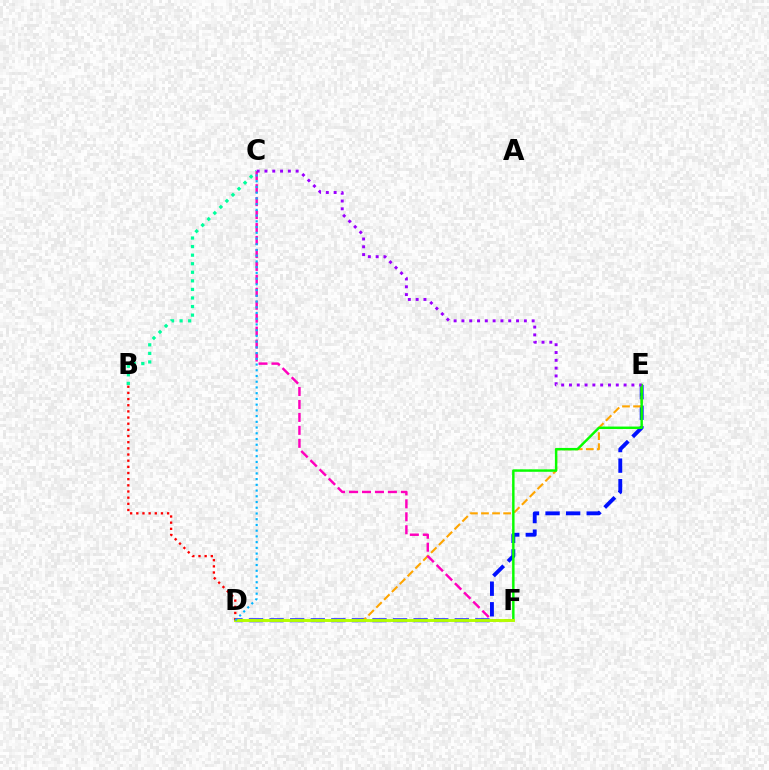{('D', 'E'): [{'color': '#0010ff', 'line_style': 'dashed', 'thickness': 2.8}, {'color': '#ffa500', 'line_style': 'dashed', 'thickness': 1.5}], ('B', 'C'): [{'color': '#00ff9d', 'line_style': 'dotted', 'thickness': 2.33}], ('E', 'F'): [{'color': '#08ff00', 'line_style': 'solid', 'thickness': 1.76}], ('C', 'F'): [{'color': '#ff00bd', 'line_style': 'dashed', 'thickness': 1.76}], ('D', 'F'): [{'color': '#b3ff00', 'line_style': 'solid', 'thickness': 2.09}], ('C', 'E'): [{'color': '#9b00ff', 'line_style': 'dotted', 'thickness': 2.12}], ('B', 'D'): [{'color': '#ff0000', 'line_style': 'dotted', 'thickness': 1.67}], ('C', 'D'): [{'color': '#00b5ff', 'line_style': 'dotted', 'thickness': 1.56}]}